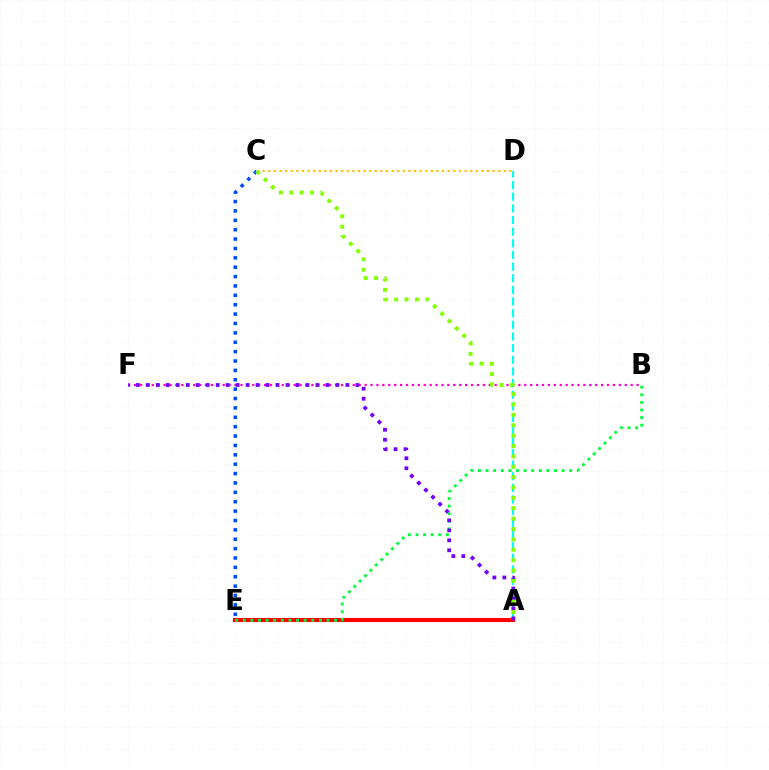{('B', 'F'): [{'color': '#ff00cf', 'line_style': 'dotted', 'thickness': 1.61}], ('A', 'E'): [{'color': '#ff0000', 'line_style': 'solid', 'thickness': 2.96}], ('A', 'D'): [{'color': '#00fff6', 'line_style': 'dashed', 'thickness': 1.58}], ('B', 'E'): [{'color': '#00ff39', 'line_style': 'dotted', 'thickness': 2.07}], ('C', 'D'): [{'color': '#ffbd00', 'line_style': 'dotted', 'thickness': 1.52}], ('C', 'E'): [{'color': '#004bff', 'line_style': 'dotted', 'thickness': 2.55}], ('A', 'F'): [{'color': '#7200ff', 'line_style': 'dotted', 'thickness': 2.71}], ('A', 'C'): [{'color': '#84ff00', 'line_style': 'dotted', 'thickness': 2.82}]}